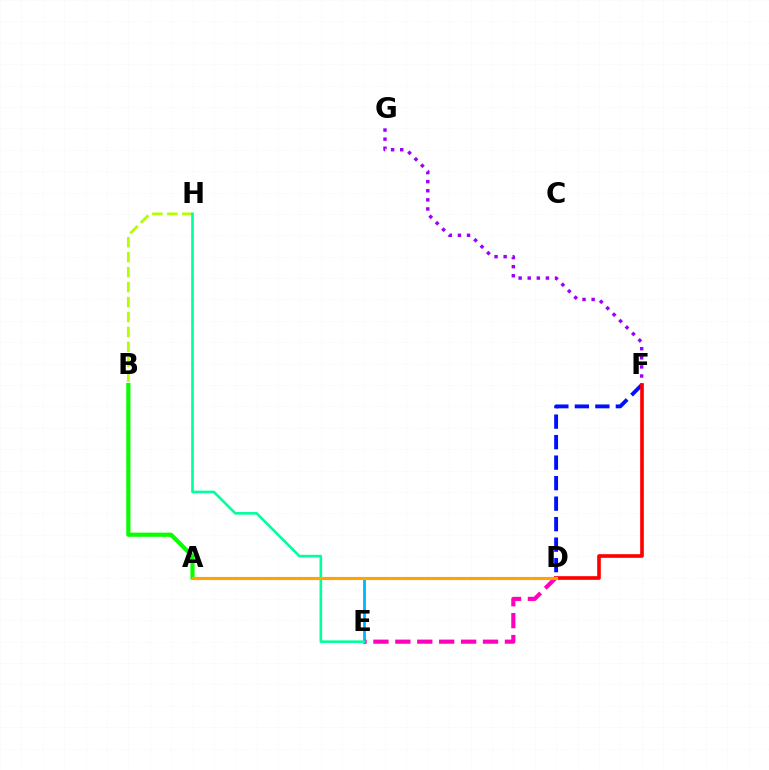{('B', 'H'): [{'color': '#b3ff00', 'line_style': 'dashed', 'thickness': 2.03}], ('D', 'E'): [{'color': '#ff00bd', 'line_style': 'dashed', 'thickness': 2.98}, {'color': '#00b5ff', 'line_style': 'solid', 'thickness': 2.01}], ('D', 'F'): [{'color': '#0010ff', 'line_style': 'dashed', 'thickness': 2.79}, {'color': '#ff0000', 'line_style': 'solid', 'thickness': 2.63}], ('F', 'G'): [{'color': '#9b00ff', 'line_style': 'dotted', 'thickness': 2.47}], ('E', 'H'): [{'color': '#00ff9d', 'line_style': 'solid', 'thickness': 1.88}], ('A', 'B'): [{'color': '#08ff00', 'line_style': 'solid', 'thickness': 2.99}], ('A', 'D'): [{'color': '#ffa500', 'line_style': 'solid', 'thickness': 2.26}]}